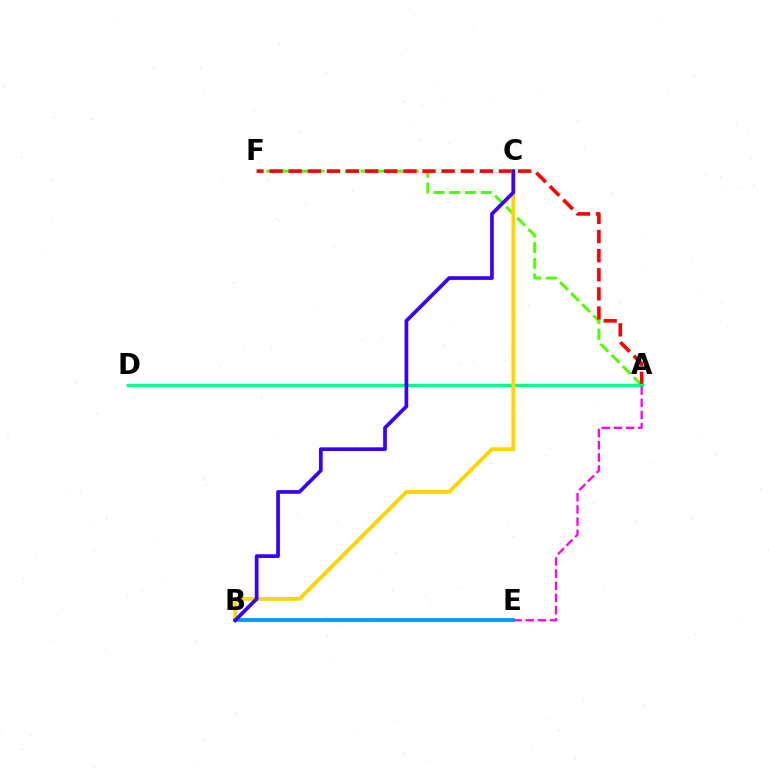{('A', 'F'): [{'color': '#4fff00', 'line_style': 'dashed', 'thickness': 2.14}, {'color': '#ff0000', 'line_style': 'dashed', 'thickness': 2.6}], ('A', 'D'): [{'color': '#00ff86', 'line_style': 'solid', 'thickness': 2.41}], ('A', 'E'): [{'color': '#ff00ed', 'line_style': 'dashed', 'thickness': 1.65}], ('B', 'E'): [{'color': '#009eff', 'line_style': 'solid', 'thickness': 2.81}], ('B', 'C'): [{'color': '#ffd500', 'line_style': 'solid', 'thickness': 2.77}, {'color': '#3700ff', 'line_style': 'solid', 'thickness': 2.66}]}